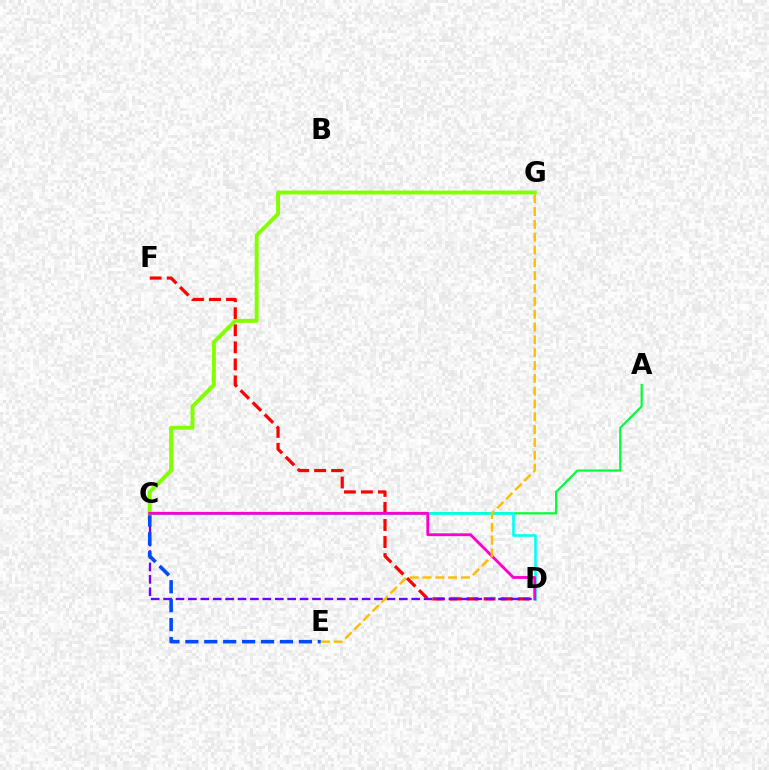{('D', 'F'): [{'color': '#ff0000', 'line_style': 'dashed', 'thickness': 2.32}], ('A', 'C'): [{'color': '#00ff39', 'line_style': 'solid', 'thickness': 1.61}], ('C', 'D'): [{'color': '#00fff6', 'line_style': 'solid', 'thickness': 1.87}, {'color': '#7200ff', 'line_style': 'dashed', 'thickness': 1.69}, {'color': '#ff00cf', 'line_style': 'solid', 'thickness': 2.06}], ('C', 'E'): [{'color': '#004bff', 'line_style': 'dashed', 'thickness': 2.57}], ('C', 'G'): [{'color': '#84ff00', 'line_style': 'solid', 'thickness': 2.82}], ('E', 'G'): [{'color': '#ffbd00', 'line_style': 'dashed', 'thickness': 1.74}]}